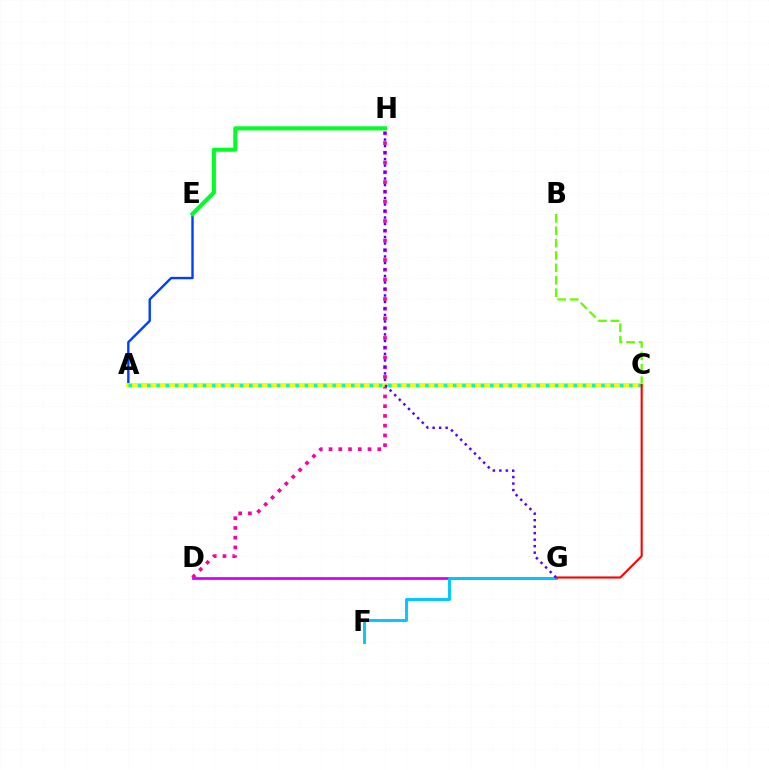{('B', 'C'): [{'color': '#66ff00', 'line_style': 'dashed', 'thickness': 1.68}], ('D', 'H'): [{'color': '#ff00a0', 'line_style': 'dotted', 'thickness': 2.65}], ('D', 'G'): [{'color': '#d600ff', 'line_style': 'solid', 'thickness': 1.98}], ('A', 'C'): [{'color': '#ff8800', 'line_style': 'solid', 'thickness': 1.62}, {'color': '#eeff00', 'line_style': 'solid', 'thickness': 2.85}, {'color': '#00ffaf', 'line_style': 'dotted', 'thickness': 2.52}], ('A', 'E'): [{'color': '#003fff', 'line_style': 'solid', 'thickness': 1.72}], ('E', 'H'): [{'color': '#00ff27', 'line_style': 'solid', 'thickness': 2.93}], ('F', 'G'): [{'color': '#00c7ff', 'line_style': 'solid', 'thickness': 2.1}], ('G', 'H'): [{'color': '#4f00ff', 'line_style': 'dotted', 'thickness': 1.76}], ('C', 'G'): [{'color': '#ff0000', 'line_style': 'solid', 'thickness': 1.52}]}